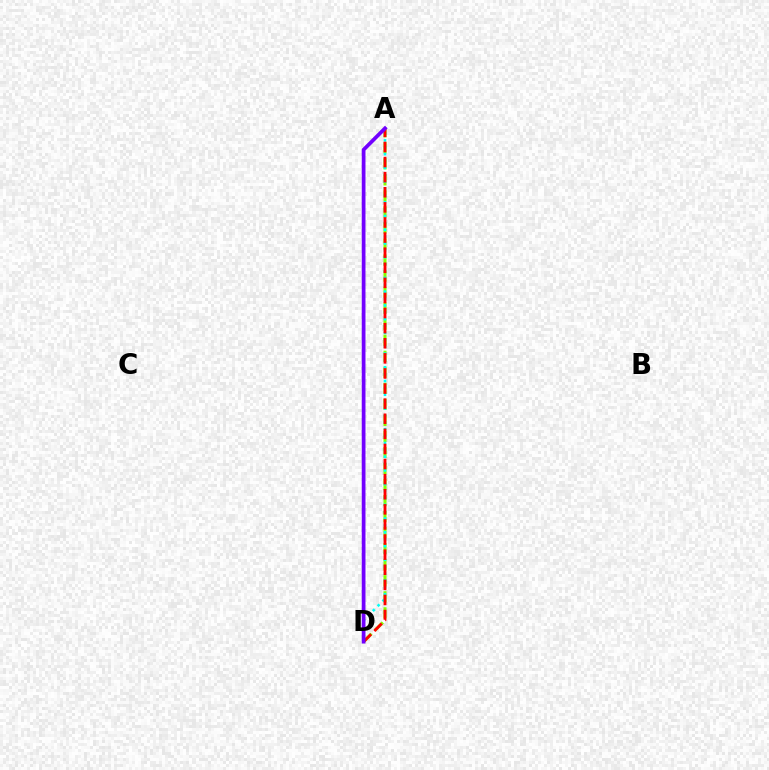{('A', 'D'): [{'color': '#84ff00', 'line_style': 'dashed', 'thickness': 2.18}, {'color': '#00fff6', 'line_style': 'dotted', 'thickness': 1.87}, {'color': '#ff0000', 'line_style': 'dashed', 'thickness': 2.05}, {'color': '#7200ff', 'line_style': 'solid', 'thickness': 2.69}]}